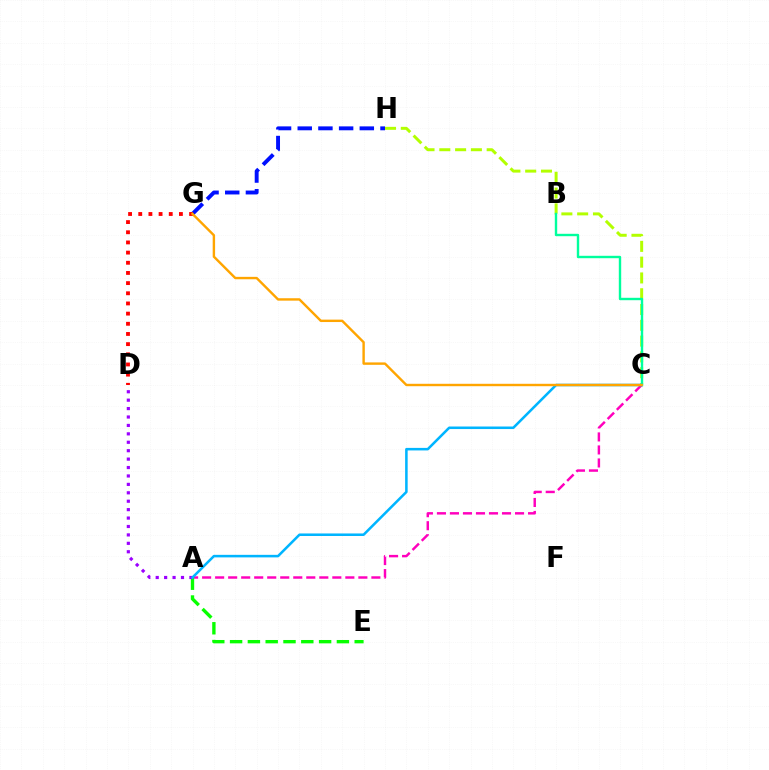{('C', 'H'): [{'color': '#b3ff00', 'line_style': 'dashed', 'thickness': 2.15}], ('A', 'C'): [{'color': '#ff00bd', 'line_style': 'dashed', 'thickness': 1.77}, {'color': '#00b5ff', 'line_style': 'solid', 'thickness': 1.83}], ('A', 'E'): [{'color': '#08ff00', 'line_style': 'dashed', 'thickness': 2.42}], ('B', 'C'): [{'color': '#00ff9d', 'line_style': 'solid', 'thickness': 1.73}], ('A', 'D'): [{'color': '#9b00ff', 'line_style': 'dotted', 'thickness': 2.29}], ('G', 'H'): [{'color': '#0010ff', 'line_style': 'dashed', 'thickness': 2.81}], ('D', 'G'): [{'color': '#ff0000', 'line_style': 'dotted', 'thickness': 2.76}], ('C', 'G'): [{'color': '#ffa500', 'line_style': 'solid', 'thickness': 1.74}]}